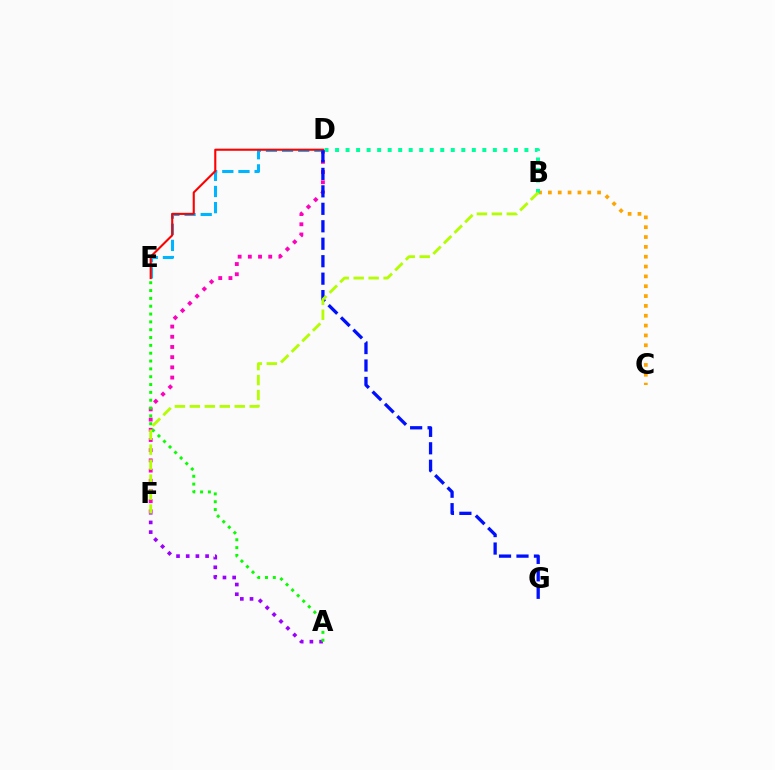{('B', 'C'): [{'color': '#ffa500', 'line_style': 'dotted', 'thickness': 2.67}], ('B', 'D'): [{'color': '#00ff9d', 'line_style': 'dotted', 'thickness': 2.86}], ('D', 'F'): [{'color': '#ff00bd', 'line_style': 'dotted', 'thickness': 2.77}], ('A', 'F'): [{'color': '#9b00ff', 'line_style': 'dotted', 'thickness': 2.63}], ('D', 'E'): [{'color': '#00b5ff', 'line_style': 'dashed', 'thickness': 2.19}, {'color': '#ff0000', 'line_style': 'solid', 'thickness': 1.52}], ('A', 'E'): [{'color': '#08ff00', 'line_style': 'dotted', 'thickness': 2.13}], ('D', 'G'): [{'color': '#0010ff', 'line_style': 'dashed', 'thickness': 2.37}], ('B', 'F'): [{'color': '#b3ff00', 'line_style': 'dashed', 'thickness': 2.03}]}